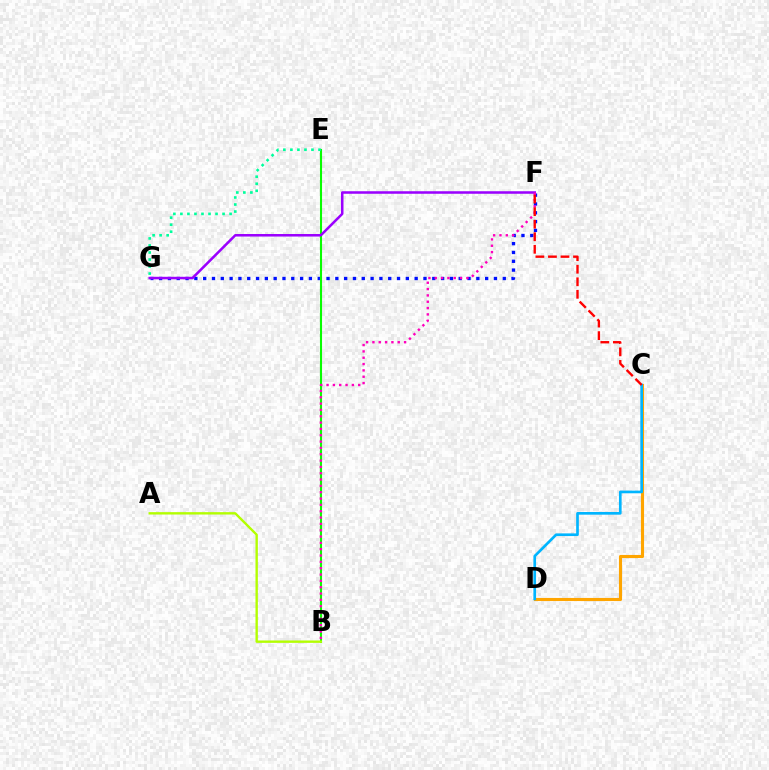{('F', 'G'): [{'color': '#0010ff', 'line_style': 'dotted', 'thickness': 2.39}, {'color': '#9b00ff', 'line_style': 'solid', 'thickness': 1.82}], ('B', 'E'): [{'color': '#08ff00', 'line_style': 'solid', 'thickness': 1.51}], ('C', 'D'): [{'color': '#ffa500', 'line_style': 'solid', 'thickness': 2.24}, {'color': '#00b5ff', 'line_style': 'solid', 'thickness': 1.93}], ('B', 'F'): [{'color': '#ff00bd', 'line_style': 'dotted', 'thickness': 1.72}], ('E', 'G'): [{'color': '#00ff9d', 'line_style': 'dotted', 'thickness': 1.91}], ('A', 'B'): [{'color': '#b3ff00', 'line_style': 'solid', 'thickness': 1.71}], ('C', 'F'): [{'color': '#ff0000', 'line_style': 'dashed', 'thickness': 1.7}]}